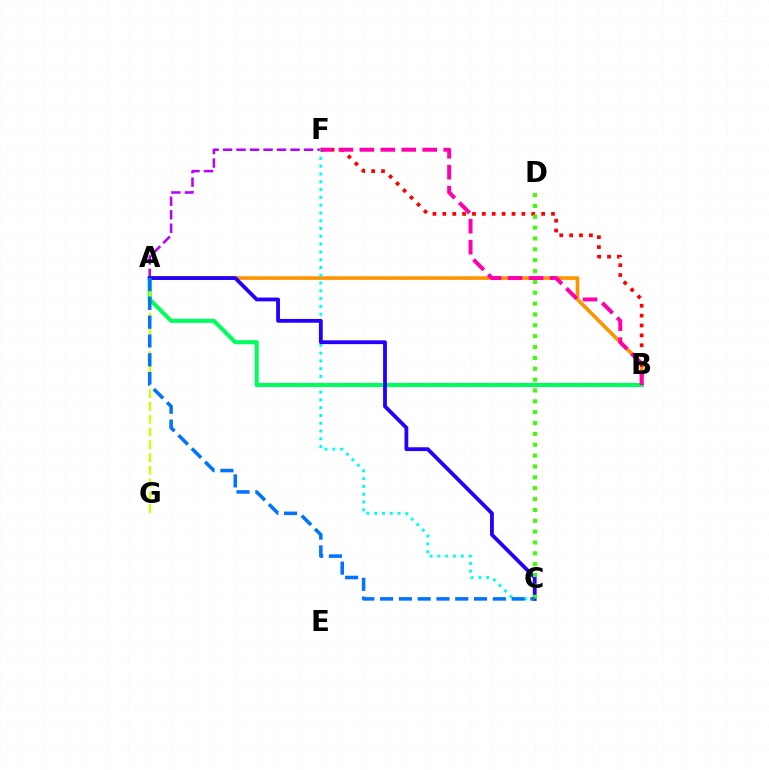{('A', 'B'): [{'color': '#ff9400', 'line_style': 'solid', 'thickness': 2.62}, {'color': '#00ff5c', 'line_style': 'solid', 'thickness': 2.93}], ('A', 'F'): [{'color': '#b900ff', 'line_style': 'dashed', 'thickness': 1.83}], ('C', 'F'): [{'color': '#00fff6', 'line_style': 'dotted', 'thickness': 2.12}], ('A', 'C'): [{'color': '#2500ff', 'line_style': 'solid', 'thickness': 2.74}, {'color': '#0074ff', 'line_style': 'dashed', 'thickness': 2.55}], ('B', 'F'): [{'color': '#ff0000', 'line_style': 'dotted', 'thickness': 2.68}, {'color': '#ff00ac', 'line_style': 'dashed', 'thickness': 2.85}], ('A', 'G'): [{'color': '#d1ff00', 'line_style': 'dashed', 'thickness': 1.73}], ('C', 'D'): [{'color': '#3dff00', 'line_style': 'dotted', 'thickness': 2.95}]}